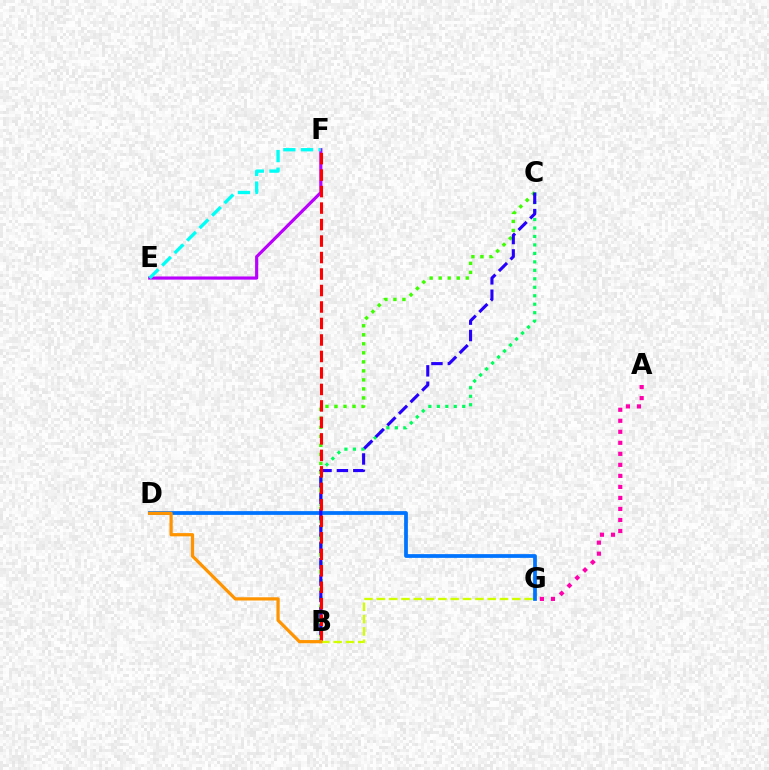{('E', 'F'): [{'color': '#b900ff', 'line_style': 'solid', 'thickness': 2.27}, {'color': '#00fff6', 'line_style': 'dashed', 'thickness': 2.4}], ('A', 'G'): [{'color': '#ff00ac', 'line_style': 'dotted', 'thickness': 2.99}], ('B', 'C'): [{'color': '#00ff5c', 'line_style': 'dotted', 'thickness': 2.3}, {'color': '#3dff00', 'line_style': 'dotted', 'thickness': 2.45}, {'color': '#2500ff', 'line_style': 'dashed', 'thickness': 2.23}], ('D', 'G'): [{'color': '#0074ff', 'line_style': 'solid', 'thickness': 2.7}], ('B', 'F'): [{'color': '#ff0000', 'line_style': 'dashed', 'thickness': 2.24}], ('B', 'G'): [{'color': '#d1ff00', 'line_style': 'dashed', 'thickness': 1.67}], ('B', 'D'): [{'color': '#ff9400', 'line_style': 'solid', 'thickness': 2.32}]}